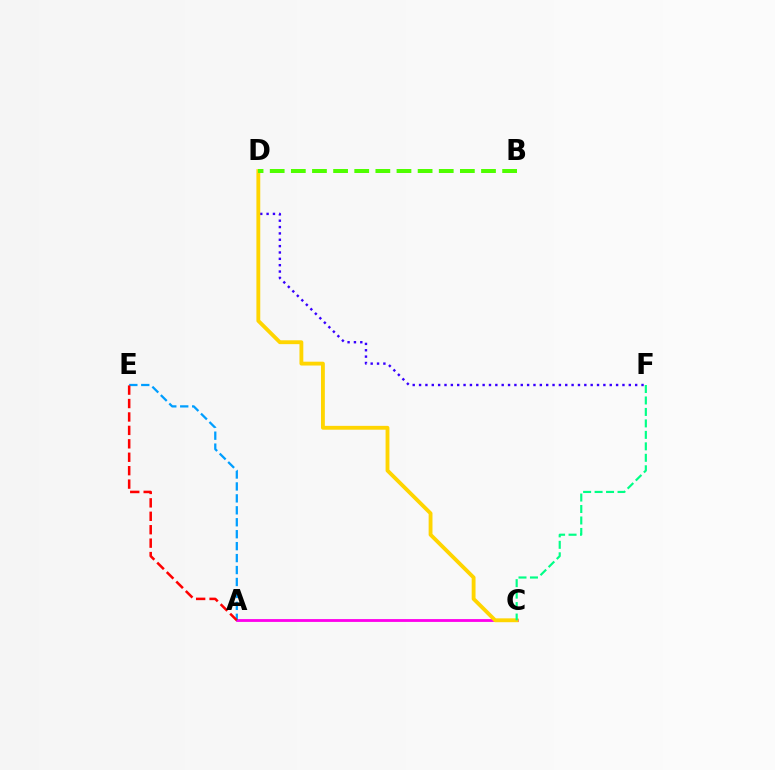{('A', 'C'): [{'color': '#ff00ed', 'line_style': 'solid', 'thickness': 2.03}], ('D', 'F'): [{'color': '#3700ff', 'line_style': 'dotted', 'thickness': 1.73}], ('C', 'D'): [{'color': '#ffd500', 'line_style': 'solid', 'thickness': 2.77}], ('C', 'F'): [{'color': '#00ff86', 'line_style': 'dashed', 'thickness': 1.56}], ('B', 'D'): [{'color': '#4fff00', 'line_style': 'dashed', 'thickness': 2.87}], ('A', 'E'): [{'color': '#009eff', 'line_style': 'dashed', 'thickness': 1.62}, {'color': '#ff0000', 'line_style': 'dashed', 'thickness': 1.82}]}